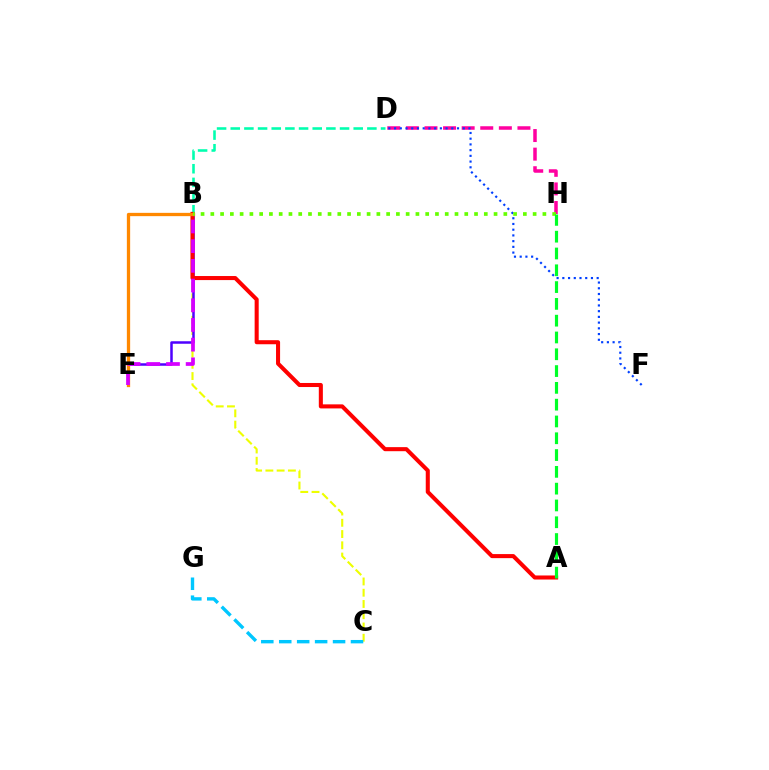{('D', 'H'): [{'color': '#ff00a0', 'line_style': 'dashed', 'thickness': 2.53}], ('B', 'C'): [{'color': '#eeff00', 'line_style': 'dashed', 'thickness': 1.53}], ('C', 'G'): [{'color': '#00c7ff', 'line_style': 'dashed', 'thickness': 2.44}], ('B', 'E'): [{'color': '#4f00ff', 'line_style': 'solid', 'thickness': 1.8}, {'color': '#ff8800', 'line_style': 'solid', 'thickness': 2.37}, {'color': '#d600ff', 'line_style': 'dashed', 'thickness': 2.68}], ('D', 'F'): [{'color': '#003fff', 'line_style': 'dotted', 'thickness': 1.55}], ('B', 'D'): [{'color': '#00ffaf', 'line_style': 'dashed', 'thickness': 1.86}], ('A', 'B'): [{'color': '#ff0000', 'line_style': 'solid', 'thickness': 2.92}], ('B', 'H'): [{'color': '#66ff00', 'line_style': 'dotted', 'thickness': 2.65}], ('A', 'H'): [{'color': '#00ff27', 'line_style': 'dashed', 'thickness': 2.28}]}